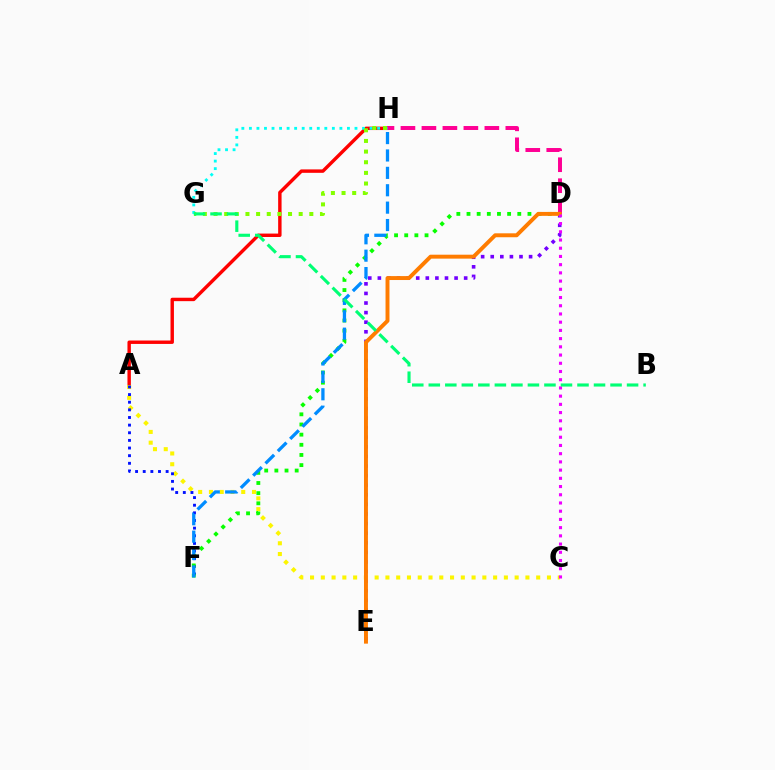{('A', 'H'): [{'color': '#ff0000', 'line_style': 'solid', 'thickness': 2.46}], ('D', 'H'): [{'color': '#ff0094', 'line_style': 'dashed', 'thickness': 2.85}], ('D', 'E'): [{'color': '#7200ff', 'line_style': 'dotted', 'thickness': 2.61}, {'color': '#ff7c00', 'line_style': 'solid', 'thickness': 2.83}], ('G', 'H'): [{'color': '#00fff6', 'line_style': 'dotted', 'thickness': 2.05}, {'color': '#84ff00', 'line_style': 'dotted', 'thickness': 2.89}], ('A', 'C'): [{'color': '#fcf500', 'line_style': 'dotted', 'thickness': 2.93}], ('A', 'F'): [{'color': '#0010ff', 'line_style': 'dotted', 'thickness': 2.07}], ('D', 'F'): [{'color': '#08ff00', 'line_style': 'dotted', 'thickness': 2.76}], ('F', 'H'): [{'color': '#008cff', 'line_style': 'dashed', 'thickness': 2.36}], ('C', 'D'): [{'color': '#ee00ff', 'line_style': 'dotted', 'thickness': 2.23}], ('B', 'G'): [{'color': '#00ff74', 'line_style': 'dashed', 'thickness': 2.24}]}